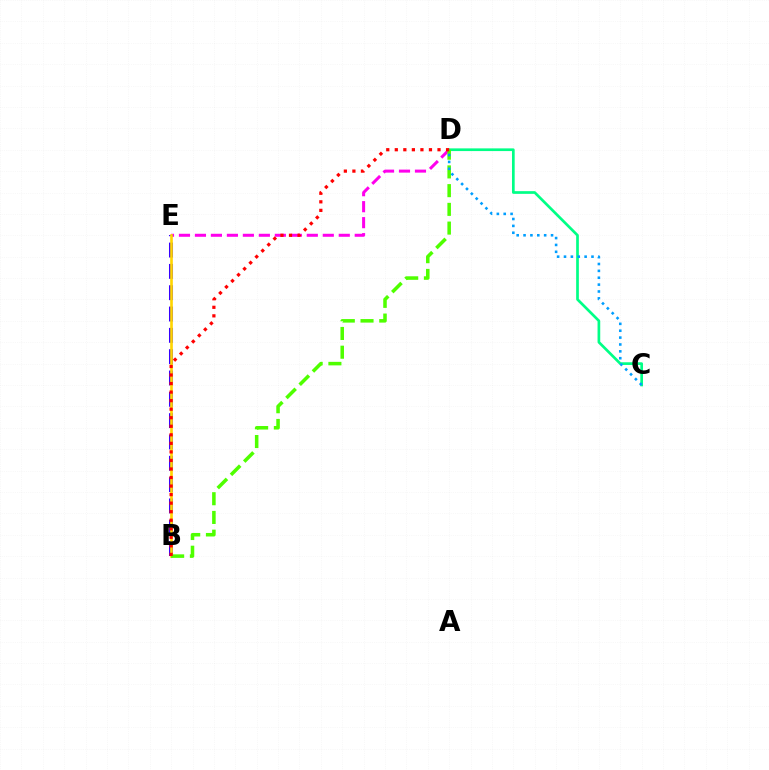{('D', 'E'): [{'color': '#ff00ed', 'line_style': 'dashed', 'thickness': 2.17}], ('C', 'D'): [{'color': '#00ff86', 'line_style': 'solid', 'thickness': 1.94}, {'color': '#009eff', 'line_style': 'dotted', 'thickness': 1.87}], ('B', 'E'): [{'color': '#3700ff', 'line_style': 'dashed', 'thickness': 2.9}, {'color': '#ffd500', 'line_style': 'solid', 'thickness': 1.91}], ('B', 'D'): [{'color': '#4fff00', 'line_style': 'dashed', 'thickness': 2.54}, {'color': '#ff0000', 'line_style': 'dotted', 'thickness': 2.32}]}